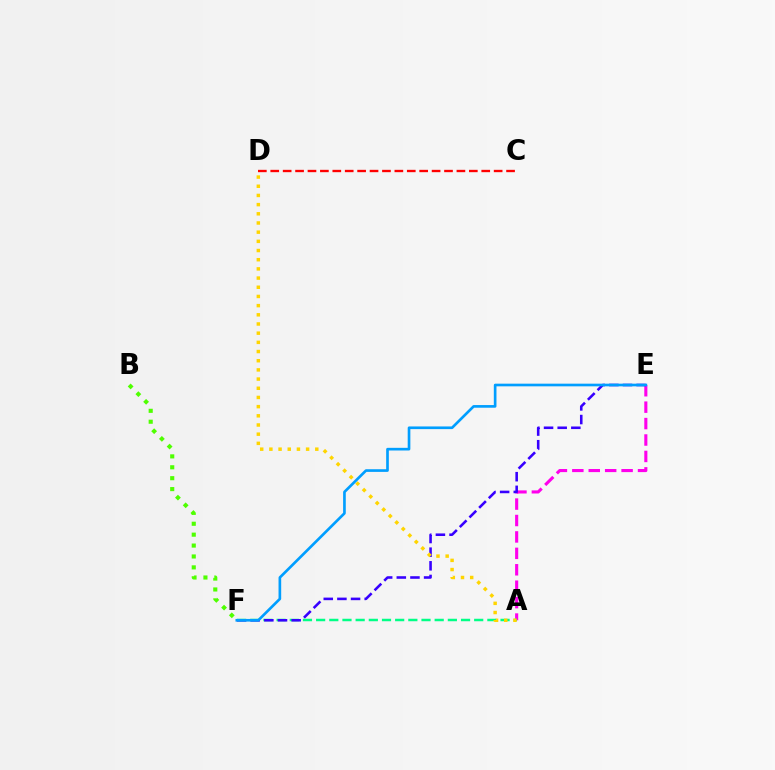{('B', 'F'): [{'color': '#4fff00', 'line_style': 'dotted', 'thickness': 2.96}], ('C', 'D'): [{'color': '#ff0000', 'line_style': 'dashed', 'thickness': 1.69}], ('A', 'E'): [{'color': '#ff00ed', 'line_style': 'dashed', 'thickness': 2.23}], ('A', 'F'): [{'color': '#00ff86', 'line_style': 'dashed', 'thickness': 1.79}], ('E', 'F'): [{'color': '#3700ff', 'line_style': 'dashed', 'thickness': 1.85}, {'color': '#009eff', 'line_style': 'solid', 'thickness': 1.92}], ('A', 'D'): [{'color': '#ffd500', 'line_style': 'dotted', 'thickness': 2.49}]}